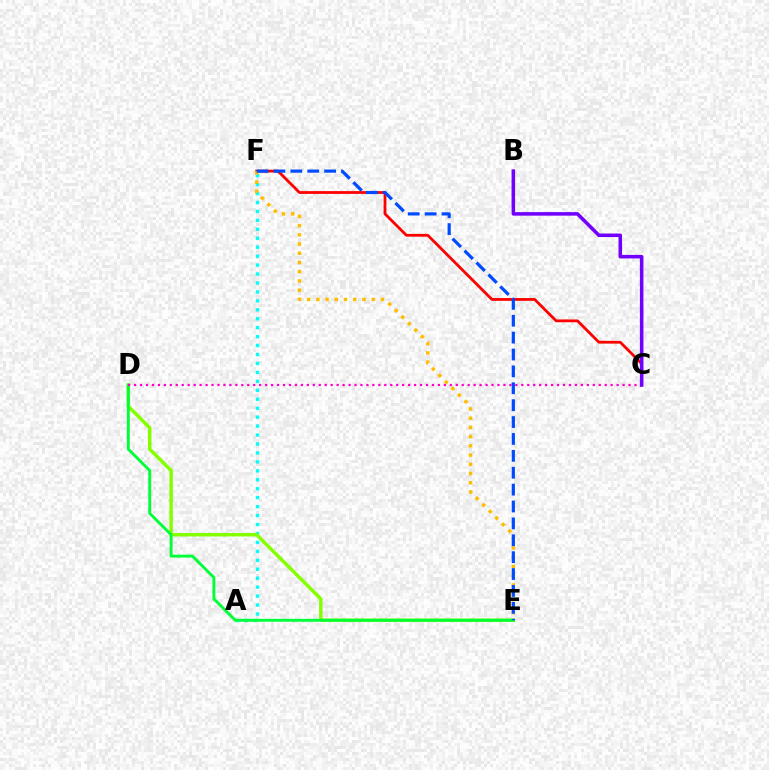{('C', 'F'): [{'color': '#ff0000', 'line_style': 'solid', 'thickness': 2.01}], ('A', 'F'): [{'color': '#00fff6', 'line_style': 'dotted', 'thickness': 2.43}], ('D', 'E'): [{'color': '#84ff00', 'line_style': 'solid', 'thickness': 2.5}, {'color': '#00ff39', 'line_style': 'solid', 'thickness': 2.09}], ('C', 'D'): [{'color': '#ff00cf', 'line_style': 'dotted', 'thickness': 1.62}], ('E', 'F'): [{'color': '#ffbd00', 'line_style': 'dotted', 'thickness': 2.51}, {'color': '#004bff', 'line_style': 'dashed', 'thickness': 2.29}], ('B', 'C'): [{'color': '#7200ff', 'line_style': 'solid', 'thickness': 2.55}]}